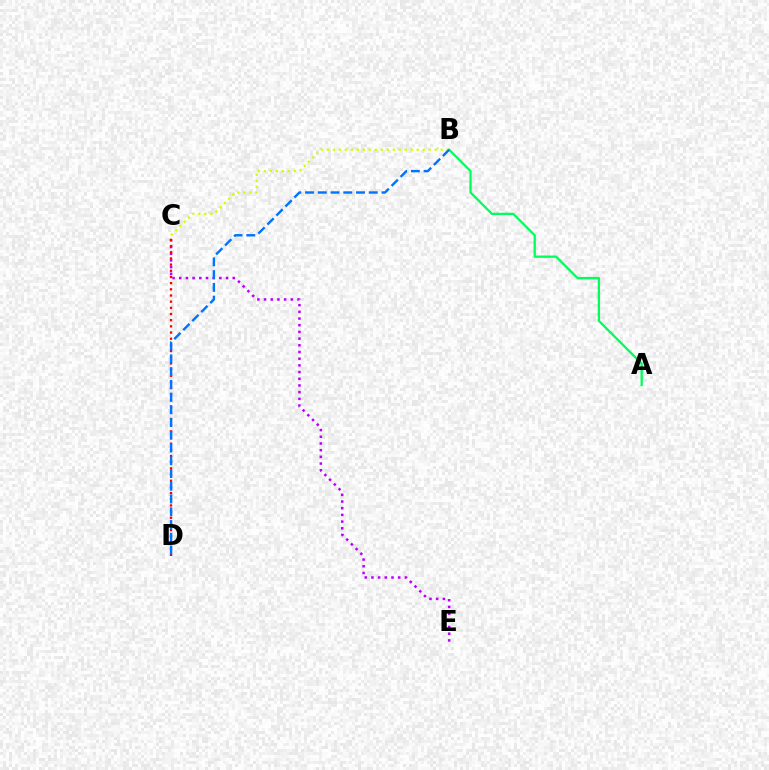{('C', 'E'): [{'color': '#b900ff', 'line_style': 'dotted', 'thickness': 1.82}], ('C', 'D'): [{'color': '#ff0000', 'line_style': 'dotted', 'thickness': 1.68}], ('B', 'C'): [{'color': '#d1ff00', 'line_style': 'dotted', 'thickness': 1.63}], ('A', 'B'): [{'color': '#00ff5c', 'line_style': 'solid', 'thickness': 1.66}], ('B', 'D'): [{'color': '#0074ff', 'line_style': 'dashed', 'thickness': 1.73}]}